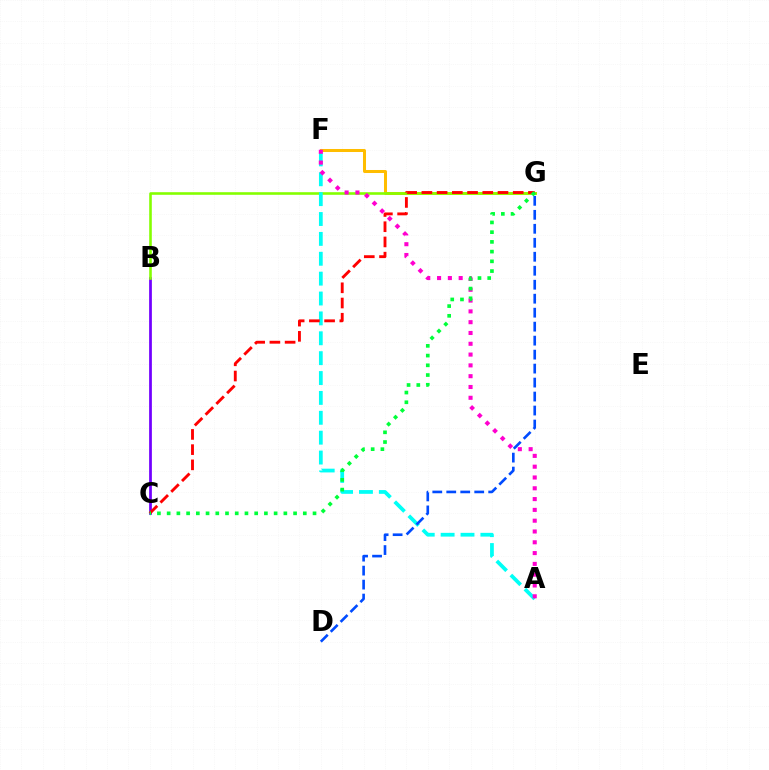{('B', 'C'): [{'color': '#7200ff', 'line_style': 'solid', 'thickness': 1.97}], ('F', 'G'): [{'color': '#ffbd00', 'line_style': 'solid', 'thickness': 2.17}], ('B', 'G'): [{'color': '#84ff00', 'line_style': 'solid', 'thickness': 1.87}], ('A', 'F'): [{'color': '#00fff6', 'line_style': 'dashed', 'thickness': 2.7}, {'color': '#ff00cf', 'line_style': 'dotted', 'thickness': 2.93}], ('C', 'G'): [{'color': '#ff0000', 'line_style': 'dashed', 'thickness': 2.07}, {'color': '#00ff39', 'line_style': 'dotted', 'thickness': 2.64}], ('D', 'G'): [{'color': '#004bff', 'line_style': 'dashed', 'thickness': 1.9}]}